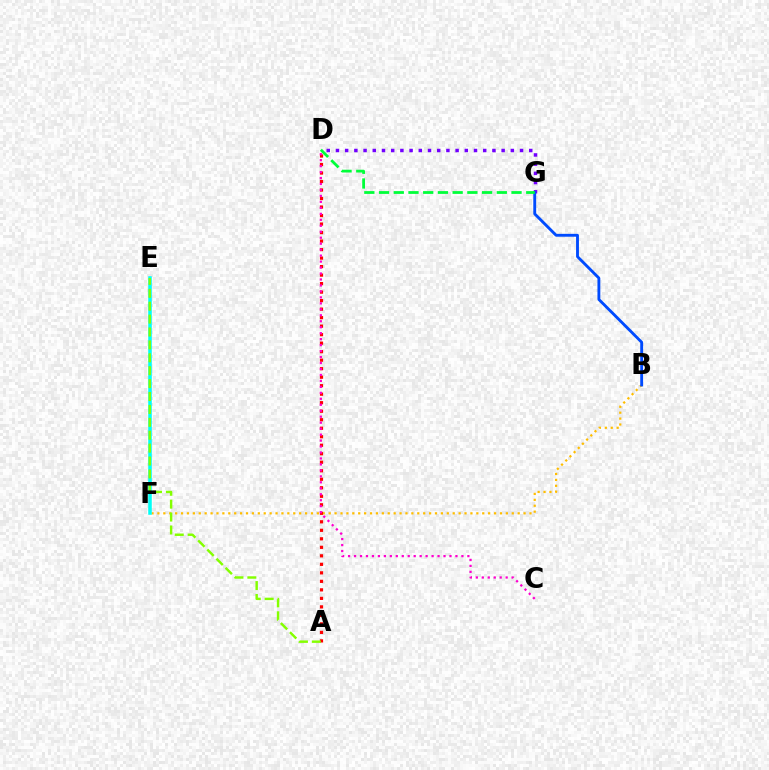{('D', 'G'): [{'color': '#7200ff', 'line_style': 'dotted', 'thickness': 2.5}, {'color': '#00ff39', 'line_style': 'dashed', 'thickness': 2.0}], ('B', 'F'): [{'color': '#ffbd00', 'line_style': 'dotted', 'thickness': 1.6}], ('B', 'G'): [{'color': '#004bff', 'line_style': 'solid', 'thickness': 2.06}], ('E', 'F'): [{'color': '#00fff6', 'line_style': 'solid', 'thickness': 2.55}], ('A', 'D'): [{'color': '#ff0000', 'line_style': 'dotted', 'thickness': 2.31}], ('A', 'E'): [{'color': '#84ff00', 'line_style': 'dashed', 'thickness': 1.75}], ('C', 'D'): [{'color': '#ff00cf', 'line_style': 'dotted', 'thickness': 1.62}]}